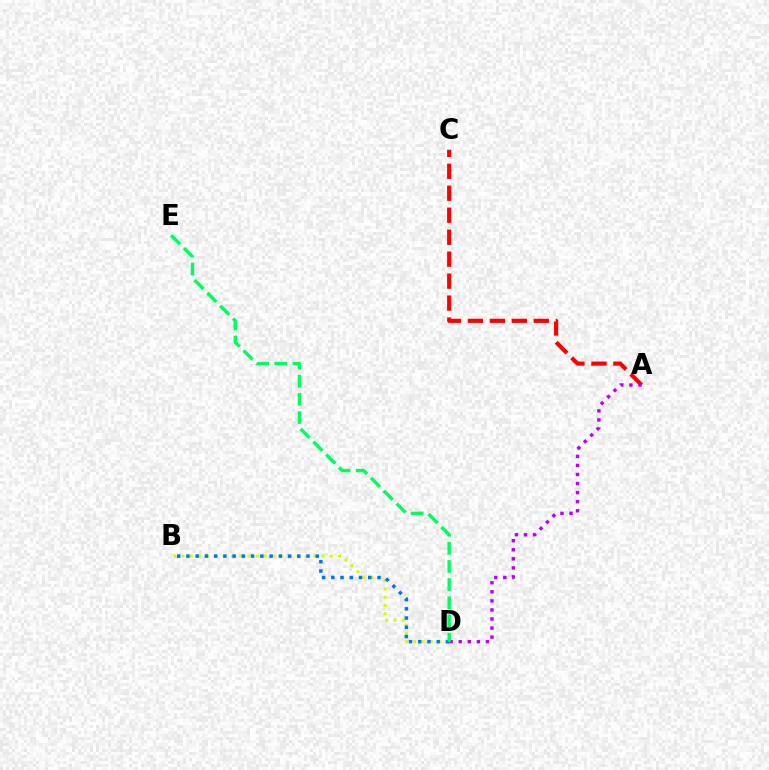{('A', 'C'): [{'color': '#ff0000', 'line_style': 'dashed', 'thickness': 2.98}], ('B', 'D'): [{'color': '#d1ff00', 'line_style': 'dotted', 'thickness': 2.24}, {'color': '#0074ff', 'line_style': 'dotted', 'thickness': 2.51}], ('A', 'D'): [{'color': '#b900ff', 'line_style': 'dotted', 'thickness': 2.46}], ('D', 'E'): [{'color': '#00ff5c', 'line_style': 'dashed', 'thickness': 2.47}]}